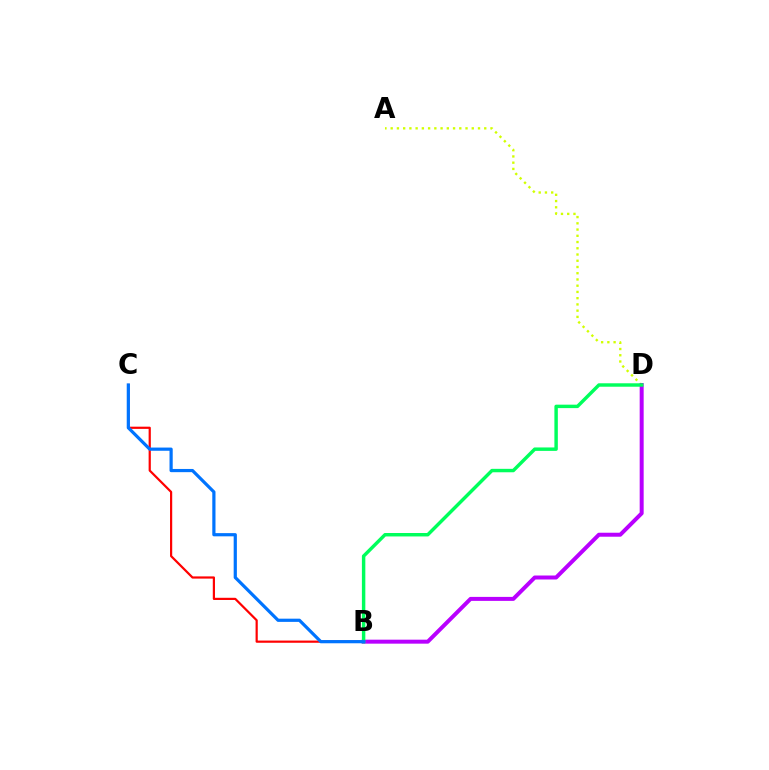{('A', 'D'): [{'color': '#d1ff00', 'line_style': 'dotted', 'thickness': 1.69}], ('B', 'D'): [{'color': '#b900ff', 'line_style': 'solid', 'thickness': 2.87}, {'color': '#00ff5c', 'line_style': 'solid', 'thickness': 2.48}], ('B', 'C'): [{'color': '#ff0000', 'line_style': 'solid', 'thickness': 1.58}, {'color': '#0074ff', 'line_style': 'solid', 'thickness': 2.3}]}